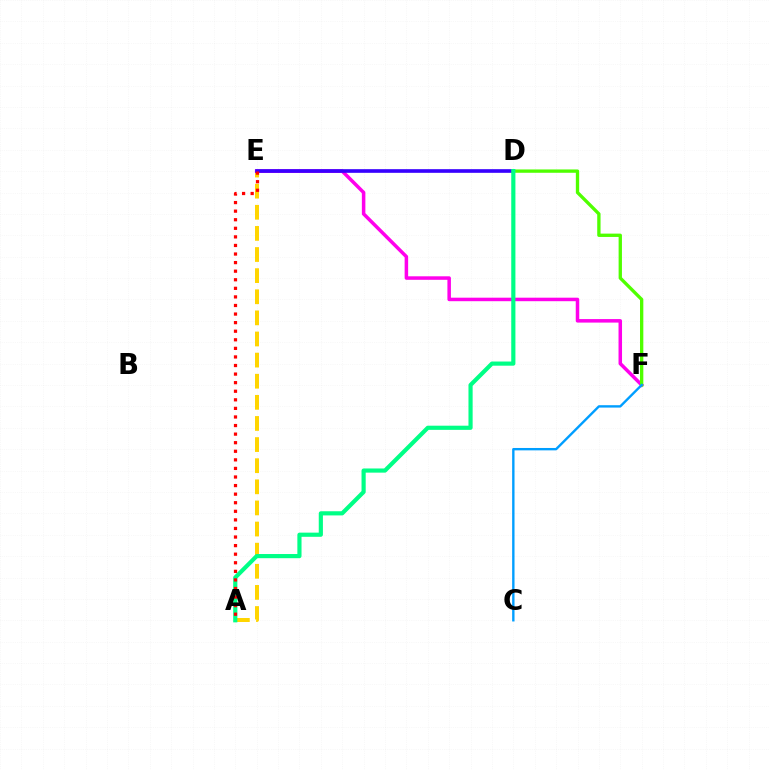{('A', 'E'): [{'color': '#ffd500', 'line_style': 'dashed', 'thickness': 2.87}, {'color': '#ff0000', 'line_style': 'dotted', 'thickness': 2.33}], ('E', 'F'): [{'color': '#ff00ed', 'line_style': 'solid', 'thickness': 2.53}], ('D', 'E'): [{'color': '#3700ff', 'line_style': 'solid', 'thickness': 2.63}], ('D', 'F'): [{'color': '#4fff00', 'line_style': 'solid', 'thickness': 2.39}], ('A', 'D'): [{'color': '#00ff86', 'line_style': 'solid', 'thickness': 3.0}], ('C', 'F'): [{'color': '#009eff', 'line_style': 'solid', 'thickness': 1.71}]}